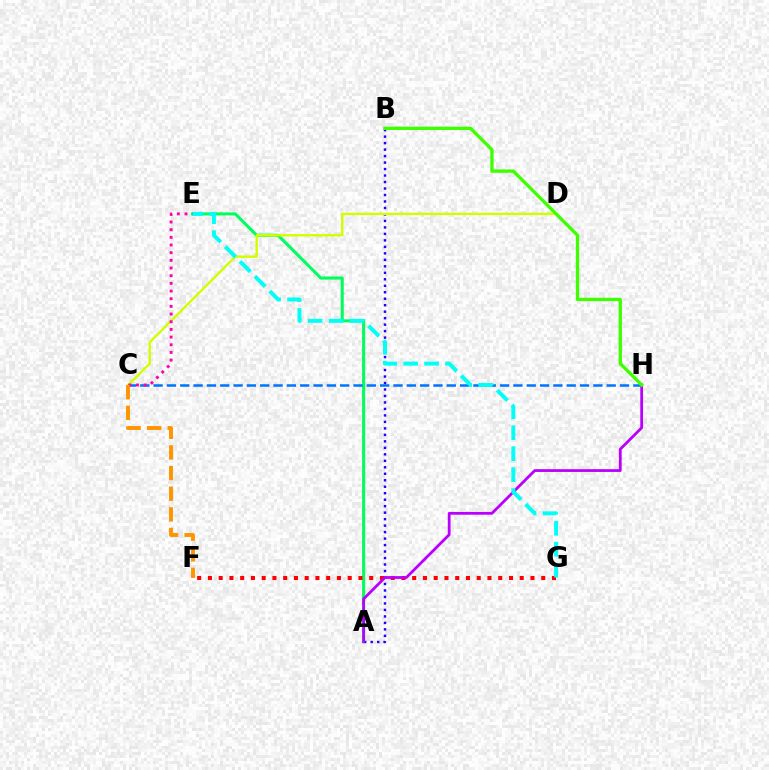{('A', 'B'): [{'color': '#2500ff', 'line_style': 'dotted', 'thickness': 1.76}], ('A', 'E'): [{'color': '#00ff5c', 'line_style': 'solid', 'thickness': 2.21}], ('F', 'G'): [{'color': '#ff0000', 'line_style': 'dotted', 'thickness': 2.92}], ('C', 'H'): [{'color': '#0074ff', 'line_style': 'dashed', 'thickness': 1.81}], ('A', 'H'): [{'color': '#b900ff', 'line_style': 'solid', 'thickness': 2.0}], ('C', 'D'): [{'color': '#d1ff00', 'line_style': 'solid', 'thickness': 1.72}], ('E', 'G'): [{'color': '#00fff6', 'line_style': 'dashed', 'thickness': 2.85}], ('C', 'E'): [{'color': '#ff00ac', 'line_style': 'dotted', 'thickness': 2.08}], ('B', 'H'): [{'color': '#3dff00', 'line_style': 'solid', 'thickness': 2.38}], ('C', 'F'): [{'color': '#ff9400', 'line_style': 'dashed', 'thickness': 2.8}]}